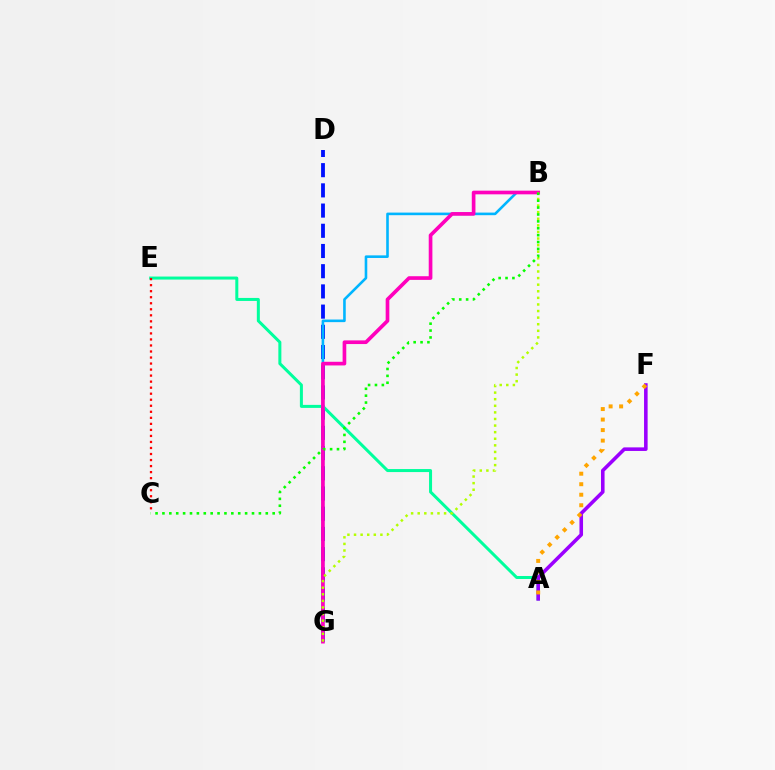{('D', 'G'): [{'color': '#0010ff', 'line_style': 'dashed', 'thickness': 2.75}], ('A', 'E'): [{'color': '#00ff9d', 'line_style': 'solid', 'thickness': 2.17}], ('A', 'F'): [{'color': '#9b00ff', 'line_style': 'solid', 'thickness': 2.58}, {'color': '#ffa500', 'line_style': 'dotted', 'thickness': 2.86}], ('C', 'E'): [{'color': '#ff0000', 'line_style': 'dotted', 'thickness': 1.64}], ('B', 'G'): [{'color': '#00b5ff', 'line_style': 'solid', 'thickness': 1.87}, {'color': '#ff00bd', 'line_style': 'solid', 'thickness': 2.64}, {'color': '#b3ff00', 'line_style': 'dotted', 'thickness': 1.79}], ('B', 'C'): [{'color': '#08ff00', 'line_style': 'dotted', 'thickness': 1.87}]}